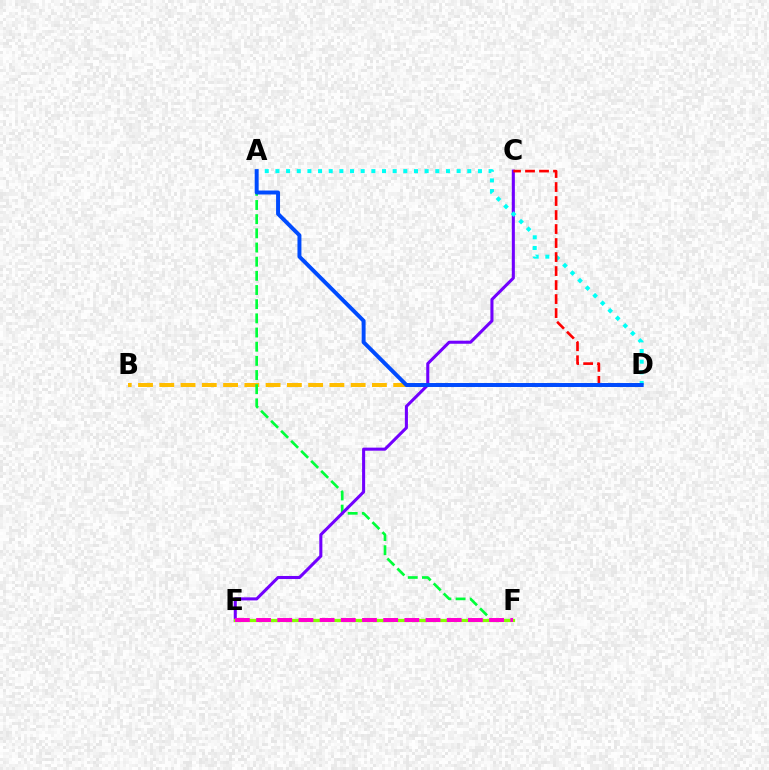{('B', 'D'): [{'color': '#ffbd00', 'line_style': 'dashed', 'thickness': 2.89}], ('A', 'F'): [{'color': '#00ff39', 'line_style': 'dashed', 'thickness': 1.92}], ('C', 'E'): [{'color': '#7200ff', 'line_style': 'solid', 'thickness': 2.2}], ('A', 'D'): [{'color': '#00fff6', 'line_style': 'dotted', 'thickness': 2.9}, {'color': '#004bff', 'line_style': 'solid', 'thickness': 2.85}], ('C', 'D'): [{'color': '#ff0000', 'line_style': 'dashed', 'thickness': 1.9}], ('E', 'F'): [{'color': '#84ff00', 'line_style': 'solid', 'thickness': 2.34}, {'color': '#ff00cf', 'line_style': 'dashed', 'thickness': 2.88}]}